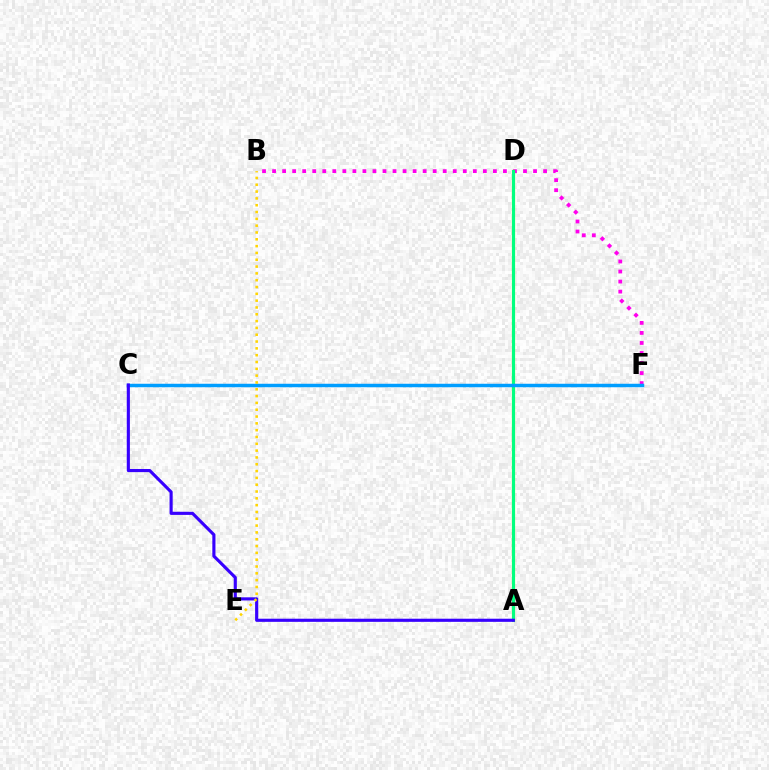{('B', 'F'): [{'color': '#ff00ed', 'line_style': 'dotted', 'thickness': 2.73}], ('A', 'D'): [{'color': '#4fff00', 'line_style': 'solid', 'thickness': 2.29}, {'color': '#00ff86', 'line_style': 'solid', 'thickness': 2.07}], ('C', 'F'): [{'color': '#ff0000', 'line_style': 'dotted', 'thickness': 1.9}, {'color': '#009eff', 'line_style': 'solid', 'thickness': 2.5}], ('A', 'C'): [{'color': '#3700ff', 'line_style': 'solid', 'thickness': 2.25}], ('B', 'E'): [{'color': '#ffd500', 'line_style': 'dotted', 'thickness': 1.85}]}